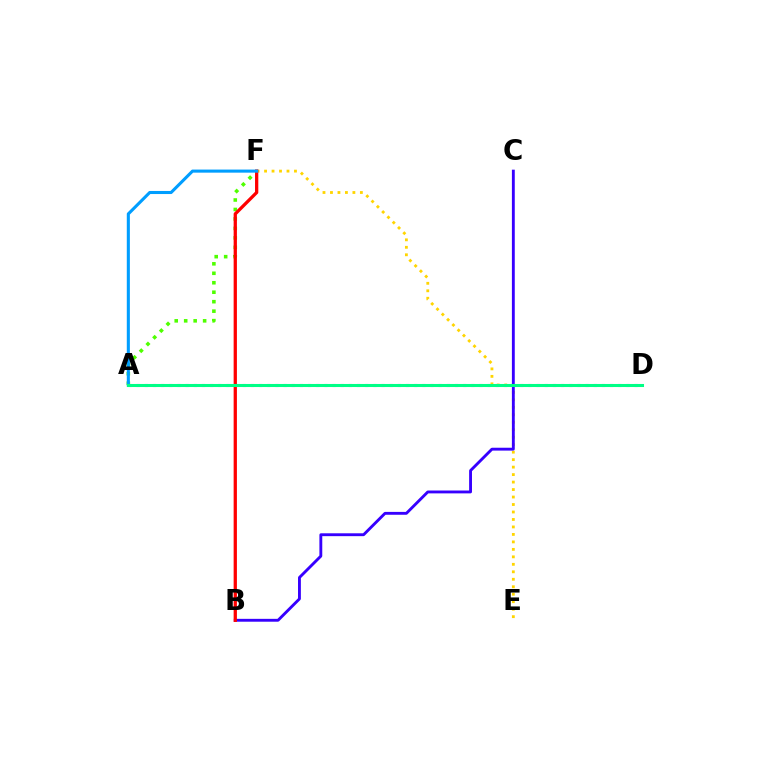{('A', 'F'): [{'color': '#4fff00', 'line_style': 'dotted', 'thickness': 2.57}, {'color': '#009eff', 'line_style': 'solid', 'thickness': 2.22}], ('A', 'D'): [{'color': '#ff00ed', 'line_style': 'dotted', 'thickness': 2.22}, {'color': '#00ff86', 'line_style': 'solid', 'thickness': 2.2}], ('E', 'F'): [{'color': '#ffd500', 'line_style': 'dotted', 'thickness': 2.03}], ('B', 'C'): [{'color': '#3700ff', 'line_style': 'solid', 'thickness': 2.06}], ('B', 'F'): [{'color': '#ff0000', 'line_style': 'solid', 'thickness': 2.36}]}